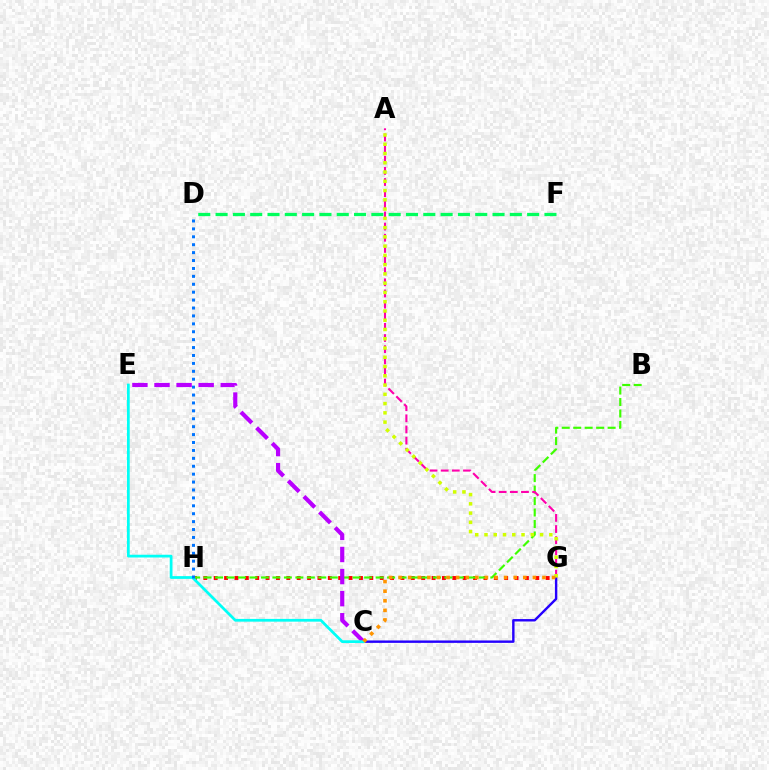{('G', 'H'): [{'color': '#ff0000', 'line_style': 'dotted', 'thickness': 2.82}], ('D', 'F'): [{'color': '#00ff5c', 'line_style': 'dashed', 'thickness': 2.35}], ('B', 'H'): [{'color': '#3dff00', 'line_style': 'dashed', 'thickness': 1.56}], ('C', 'G'): [{'color': '#2500ff', 'line_style': 'solid', 'thickness': 1.74}, {'color': '#ff9400', 'line_style': 'dotted', 'thickness': 2.61}], ('C', 'E'): [{'color': '#b900ff', 'line_style': 'dashed', 'thickness': 3.0}, {'color': '#00fff6', 'line_style': 'solid', 'thickness': 1.98}], ('A', 'G'): [{'color': '#ff00ac', 'line_style': 'dashed', 'thickness': 1.51}, {'color': '#d1ff00', 'line_style': 'dotted', 'thickness': 2.52}], ('D', 'H'): [{'color': '#0074ff', 'line_style': 'dotted', 'thickness': 2.15}]}